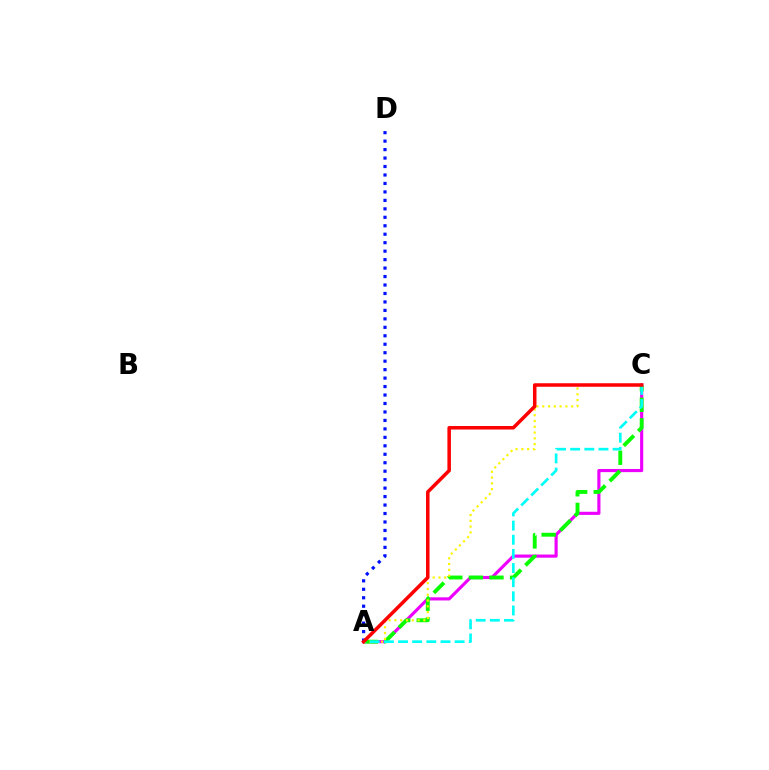{('A', 'C'): [{'color': '#ee00ff', 'line_style': 'solid', 'thickness': 2.26}, {'color': '#08ff00', 'line_style': 'dashed', 'thickness': 2.8}, {'color': '#fcf500', 'line_style': 'dotted', 'thickness': 1.57}, {'color': '#00fff6', 'line_style': 'dashed', 'thickness': 1.92}, {'color': '#ff0000', 'line_style': 'solid', 'thickness': 2.53}], ('A', 'D'): [{'color': '#0010ff', 'line_style': 'dotted', 'thickness': 2.3}]}